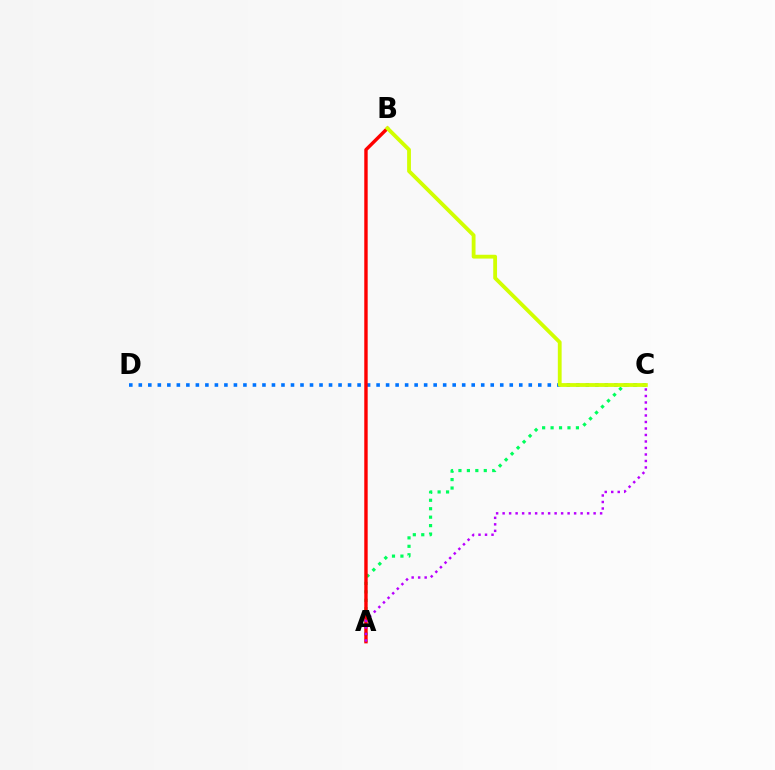{('C', 'D'): [{'color': '#0074ff', 'line_style': 'dotted', 'thickness': 2.58}], ('A', 'C'): [{'color': '#00ff5c', 'line_style': 'dotted', 'thickness': 2.29}, {'color': '#b900ff', 'line_style': 'dotted', 'thickness': 1.77}], ('A', 'B'): [{'color': '#ff0000', 'line_style': 'solid', 'thickness': 2.46}], ('B', 'C'): [{'color': '#d1ff00', 'line_style': 'solid', 'thickness': 2.75}]}